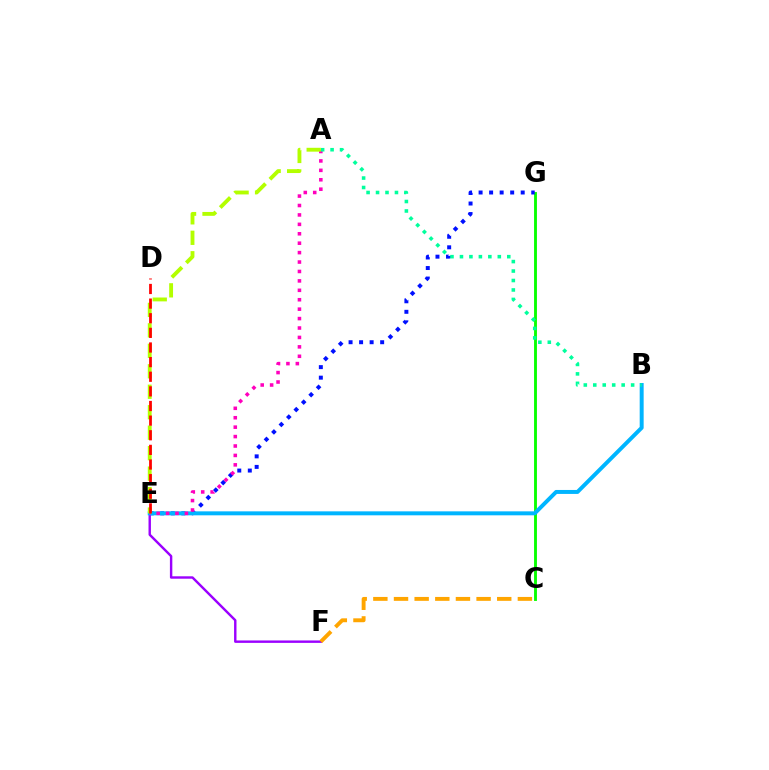{('C', 'G'): [{'color': '#08ff00', 'line_style': 'solid', 'thickness': 2.06}], ('E', 'G'): [{'color': '#0010ff', 'line_style': 'dotted', 'thickness': 2.86}], ('E', 'F'): [{'color': '#9b00ff', 'line_style': 'solid', 'thickness': 1.74}], ('B', 'E'): [{'color': '#00b5ff', 'line_style': 'solid', 'thickness': 2.85}], ('A', 'E'): [{'color': '#ff00bd', 'line_style': 'dotted', 'thickness': 2.56}, {'color': '#b3ff00', 'line_style': 'dashed', 'thickness': 2.78}], ('A', 'B'): [{'color': '#00ff9d', 'line_style': 'dotted', 'thickness': 2.57}], ('D', 'E'): [{'color': '#ff0000', 'line_style': 'dashed', 'thickness': 1.99}], ('C', 'F'): [{'color': '#ffa500', 'line_style': 'dashed', 'thickness': 2.8}]}